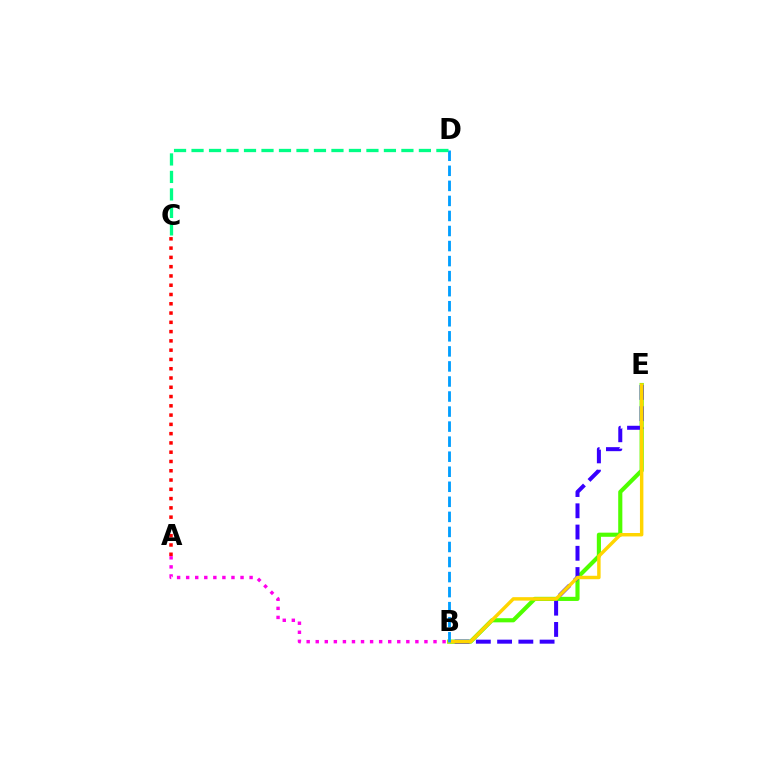{('A', 'B'): [{'color': '#ff00ed', 'line_style': 'dotted', 'thickness': 2.46}], ('B', 'E'): [{'color': '#4fff00', 'line_style': 'solid', 'thickness': 2.97}, {'color': '#3700ff', 'line_style': 'dashed', 'thickness': 2.89}, {'color': '#ffd500', 'line_style': 'solid', 'thickness': 2.48}], ('A', 'C'): [{'color': '#ff0000', 'line_style': 'dotted', 'thickness': 2.52}], ('B', 'D'): [{'color': '#009eff', 'line_style': 'dashed', 'thickness': 2.04}], ('C', 'D'): [{'color': '#00ff86', 'line_style': 'dashed', 'thickness': 2.38}]}